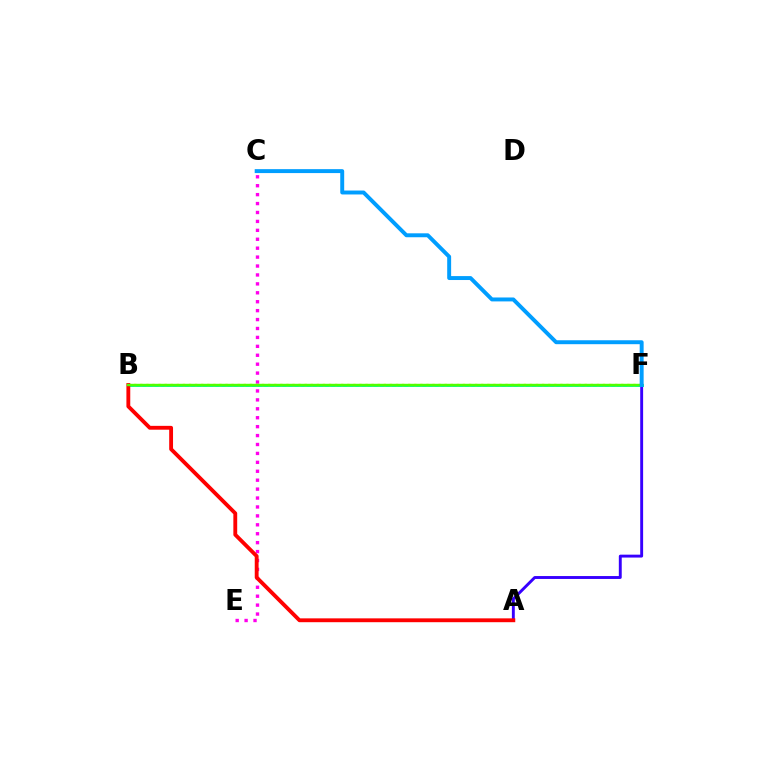{('A', 'F'): [{'color': '#3700ff', 'line_style': 'solid', 'thickness': 2.09}], ('C', 'E'): [{'color': '#ff00ed', 'line_style': 'dotted', 'thickness': 2.42}], ('B', 'F'): [{'color': '#00ff86', 'line_style': 'solid', 'thickness': 2.09}, {'color': '#ffd500', 'line_style': 'dotted', 'thickness': 1.65}, {'color': '#4fff00', 'line_style': 'solid', 'thickness': 1.74}], ('A', 'B'): [{'color': '#ff0000', 'line_style': 'solid', 'thickness': 2.77}], ('C', 'F'): [{'color': '#009eff', 'line_style': 'solid', 'thickness': 2.83}]}